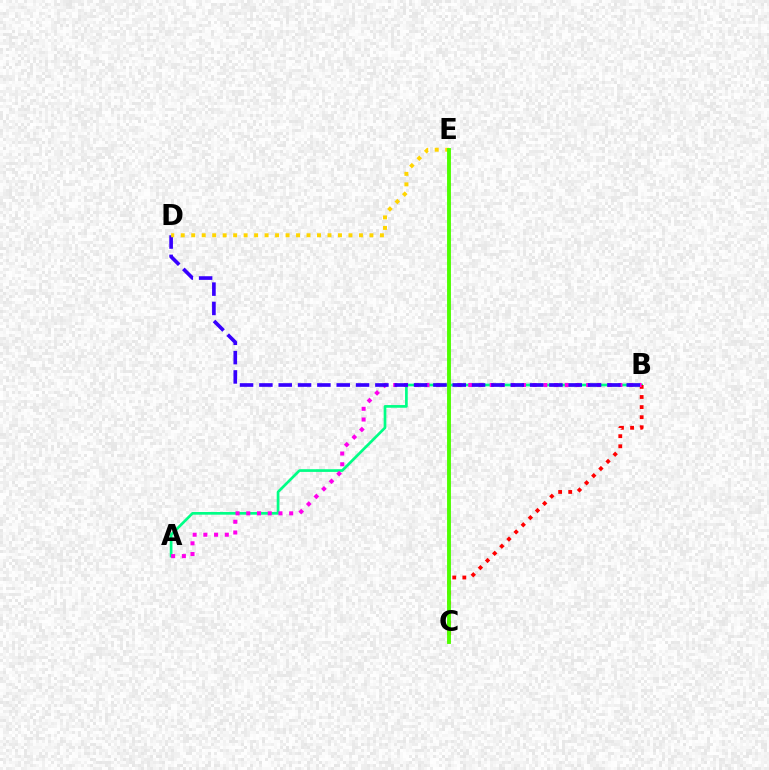{('C', 'E'): [{'color': '#009eff', 'line_style': 'dotted', 'thickness': 1.77}, {'color': '#4fff00', 'line_style': 'solid', 'thickness': 2.79}], ('A', 'B'): [{'color': '#00ff86', 'line_style': 'solid', 'thickness': 1.94}, {'color': '#ff00ed', 'line_style': 'dotted', 'thickness': 2.91}], ('B', 'C'): [{'color': '#ff0000', 'line_style': 'dotted', 'thickness': 2.74}], ('B', 'D'): [{'color': '#3700ff', 'line_style': 'dashed', 'thickness': 2.63}], ('D', 'E'): [{'color': '#ffd500', 'line_style': 'dotted', 'thickness': 2.85}]}